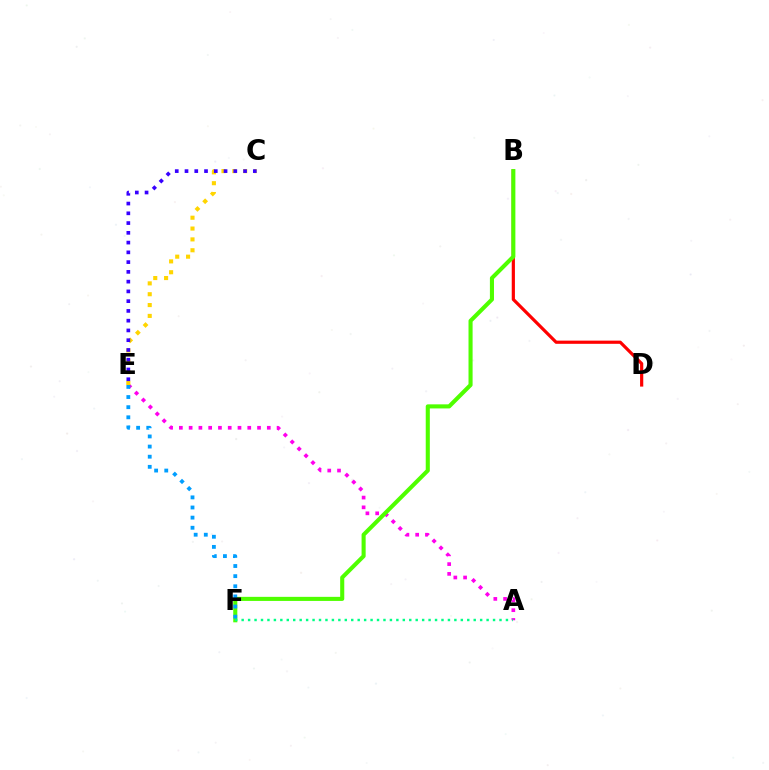{('B', 'D'): [{'color': '#ff0000', 'line_style': 'solid', 'thickness': 2.29}], ('A', 'E'): [{'color': '#ff00ed', 'line_style': 'dotted', 'thickness': 2.65}], ('C', 'E'): [{'color': '#ffd500', 'line_style': 'dotted', 'thickness': 2.95}, {'color': '#3700ff', 'line_style': 'dotted', 'thickness': 2.65}], ('B', 'F'): [{'color': '#4fff00', 'line_style': 'solid', 'thickness': 2.94}], ('E', 'F'): [{'color': '#009eff', 'line_style': 'dotted', 'thickness': 2.75}], ('A', 'F'): [{'color': '#00ff86', 'line_style': 'dotted', 'thickness': 1.75}]}